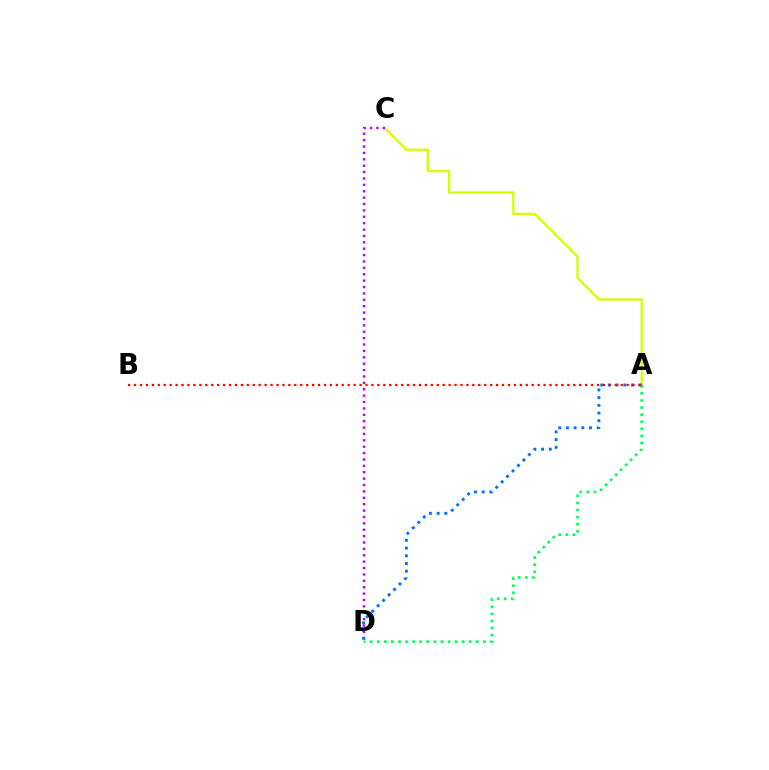{('A', 'C'): [{'color': '#d1ff00', 'line_style': 'solid', 'thickness': 1.64}], ('C', 'D'): [{'color': '#b900ff', 'line_style': 'dotted', 'thickness': 1.74}], ('A', 'D'): [{'color': '#00ff5c', 'line_style': 'dotted', 'thickness': 1.92}, {'color': '#0074ff', 'line_style': 'dotted', 'thickness': 2.09}], ('A', 'B'): [{'color': '#ff0000', 'line_style': 'dotted', 'thickness': 1.61}]}